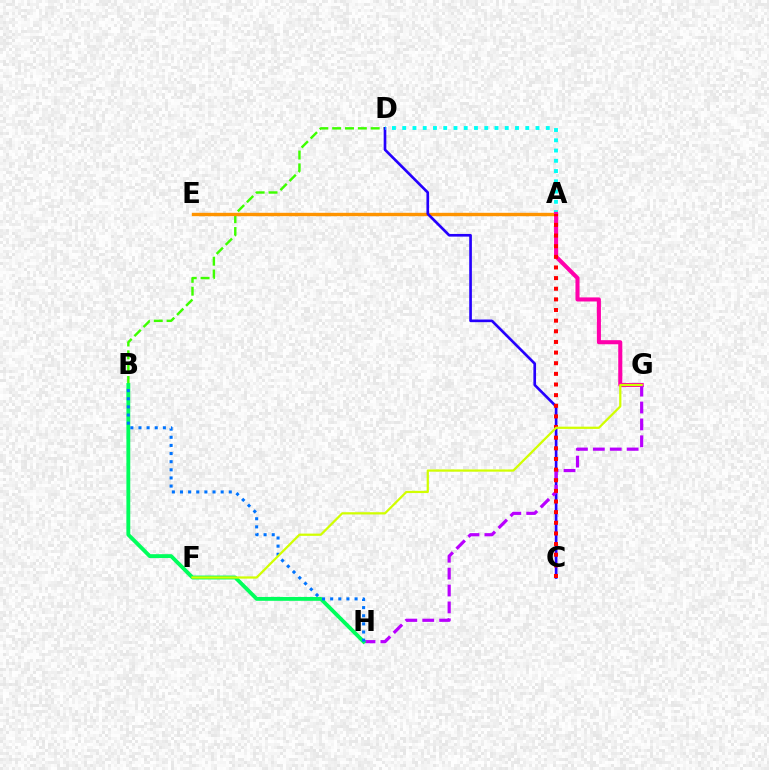{('B', 'D'): [{'color': '#3dff00', 'line_style': 'dashed', 'thickness': 1.74}], ('A', 'E'): [{'color': '#ff9400', 'line_style': 'solid', 'thickness': 2.44}], ('C', 'D'): [{'color': '#2500ff', 'line_style': 'solid', 'thickness': 1.92}], ('A', 'D'): [{'color': '#00fff6', 'line_style': 'dotted', 'thickness': 2.79}], ('A', 'G'): [{'color': '#ff00ac', 'line_style': 'solid', 'thickness': 2.93}], ('G', 'H'): [{'color': '#b900ff', 'line_style': 'dashed', 'thickness': 2.3}], ('B', 'H'): [{'color': '#00ff5c', 'line_style': 'solid', 'thickness': 2.77}, {'color': '#0074ff', 'line_style': 'dotted', 'thickness': 2.21}], ('A', 'C'): [{'color': '#ff0000', 'line_style': 'dotted', 'thickness': 2.89}], ('F', 'G'): [{'color': '#d1ff00', 'line_style': 'solid', 'thickness': 1.61}]}